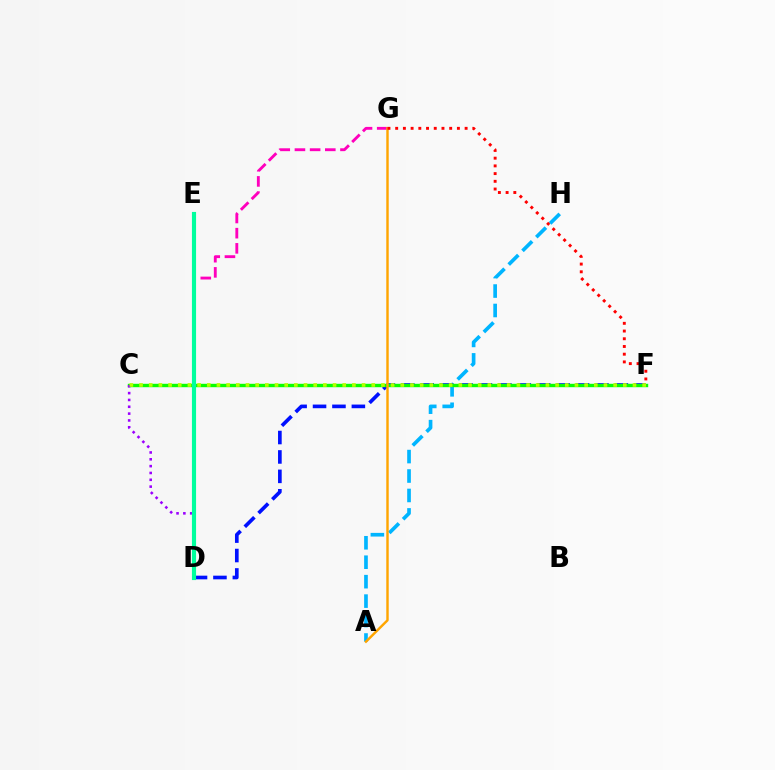{('A', 'H'): [{'color': '#00b5ff', 'line_style': 'dashed', 'thickness': 2.64}], ('D', 'F'): [{'color': '#0010ff', 'line_style': 'dashed', 'thickness': 2.64}], ('C', 'F'): [{'color': '#08ff00', 'line_style': 'solid', 'thickness': 2.45}, {'color': '#b3ff00', 'line_style': 'dotted', 'thickness': 2.63}], ('D', 'G'): [{'color': '#ff00bd', 'line_style': 'dashed', 'thickness': 2.06}], ('C', 'D'): [{'color': '#9b00ff', 'line_style': 'dotted', 'thickness': 1.86}], ('D', 'E'): [{'color': '#00ff9d', 'line_style': 'solid', 'thickness': 2.97}], ('A', 'G'): [{'color': '#ffa500', 'line_style': 'solid', 'thickness': 1.75}], ('F', 'G'): [{'color': '#ff0000', 'line_style': 'dotted', 'thickness': 2.1}]}